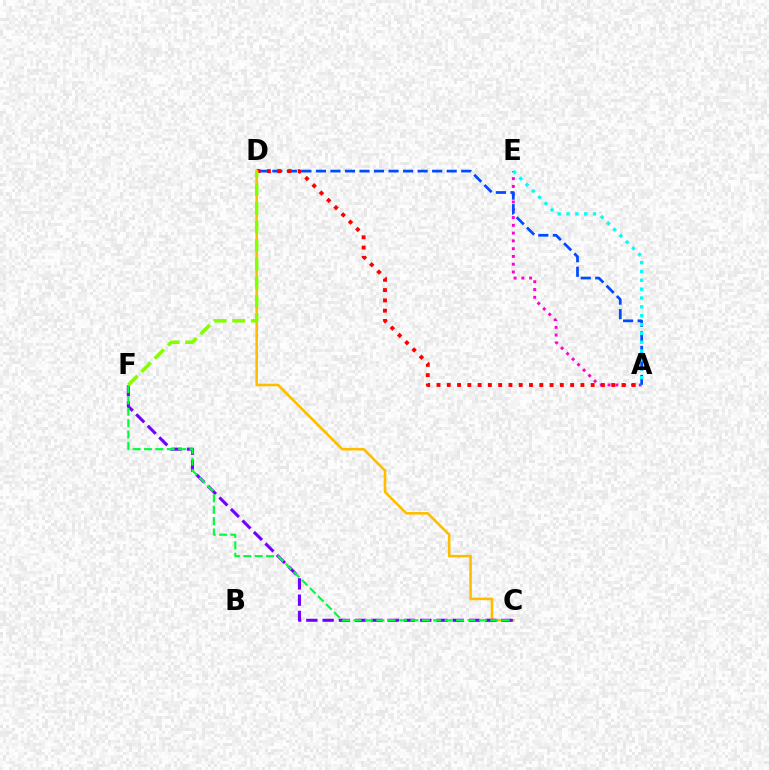{('A', 'E'): [{'color': '#ff00cf', 'line_style': 'dotted', 'thickness': 2.11}, {'color': '#00fff6', 'line_style': 'dotted', 'thickness': 2.4}], ('A', 'D'): [{'color': '#004bff', 'line_style': 'dashed', 'thickness': 1.97}, {'color': '#ff0000', 'line_style': 'dotted', 'thickness': 2.79}], ('C', 'D'): [{'color': '#ffbd00', 'line_style': 'solid', 'thickness': 1.87}], ('C', 'F'): [{'color': '#7200ff', 'line_style': 'dashed', 'thickness': 2.21}, {'color': '#00ff39', 'line_style': 'dashed', 'thickness': 1.55}], ('D', 'F'): [{'color': '#84ff00', 'line_style': 'dashed', 'thickness': 2.53}]}